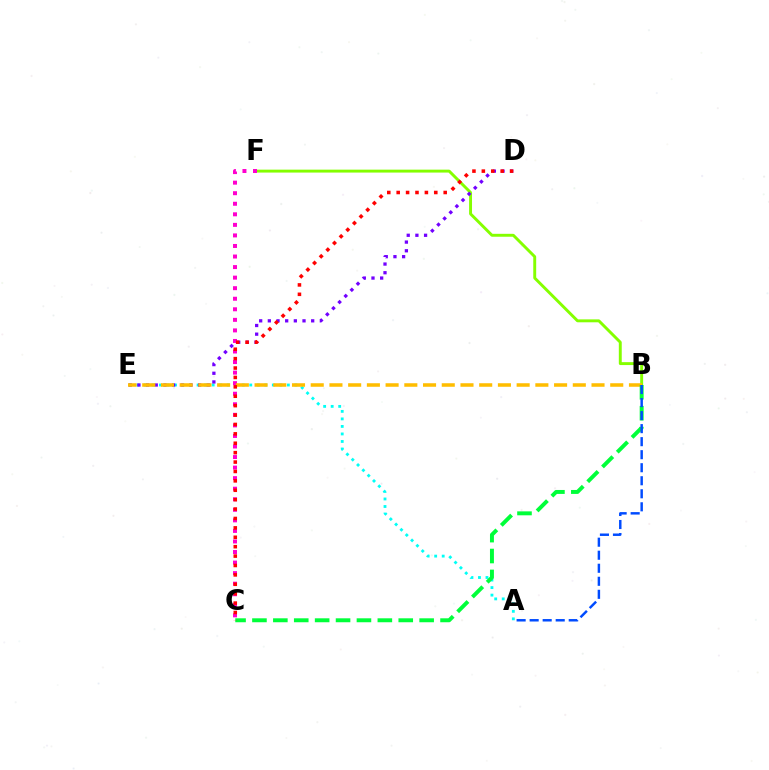{('B', 'F'): [{'color': '#84ff00', 'line_style': 'solid', 'thickness': 2.1}], ('A', 'E'): [{'color': '#00fff6', 'line_style': 'dotted', 'thickness': 2.04}], ('D', 'E'): [{'color': '#7200ff', 'line_style': 'dotted', 'thickness': 2.36}], ('C', 'F'): [{'color': '#ff00cf', 'line_style': 'dotted', 'thickness': 2.87}], ('B', 'E'): [{'color': '#ffbd00', 'line_style': 'dashed', 'thickness': 2.54}], ('B', 'C'): [{'color': '#00ff39', 'line_style': 'dashed', 'thickness': 2.84}], ('A', 'B'): [{'color': '#004bff', 'line_style': 'dashed', 'thickness': 1.77}], ('C', 'D'): [{'color': '#ff0000', 'line_style': 'dotted', 'thickness': 2.55}]}